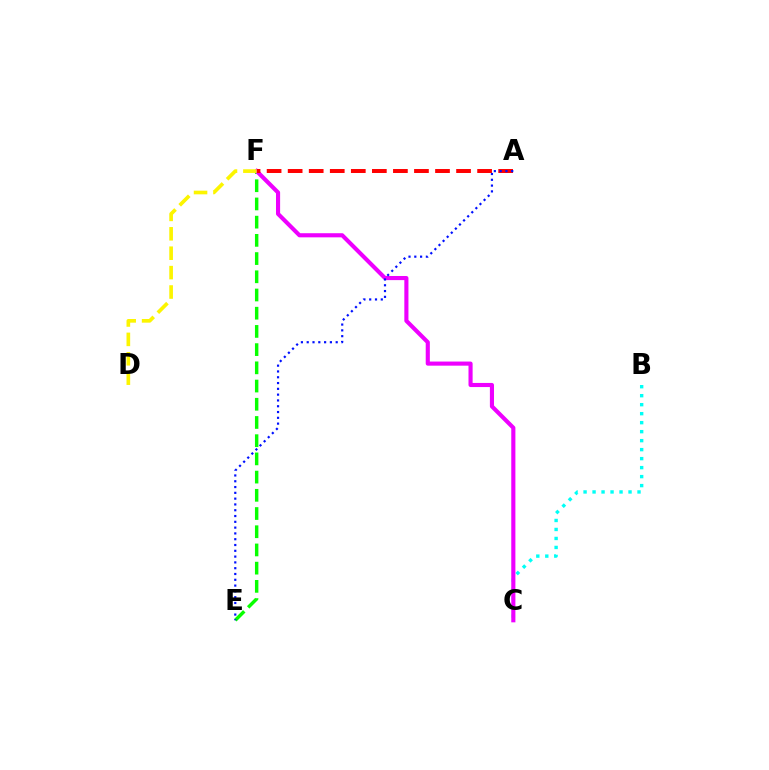{('B', 'C'): [{'color': '#00fff6', 'line_style': 'dotted', 'thickness': 2.44}], ('E', 'F'): [{'color': '#08ff00', 'line_style': 'dashed', 'thickness': 2.47}], ('C', 'F'): [{'color': '#ee00ff', 'line_style': 'solid', 'thickness': 2.96}], ('A', 'F'): [{'color': '#ff0000', 'line_style': 'dashed', 'thickness': 2.86}], ('A', 'E'): [{'color': '#0010ff', 'line_style': 'dotted', 'thickness': 1.57}], ('D', 'F'): [{'color': '#fcf500', 'line_style': 'dashed', 'thickness': 2.64}]}